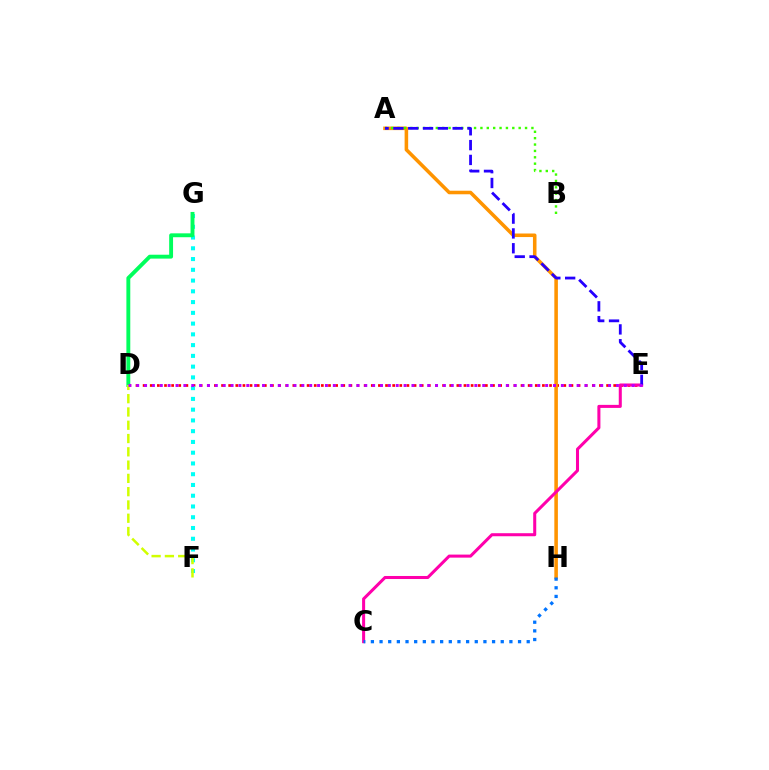{('D', 'E'): [{'color': '#ff0000', 'line_style': 'dotted', 'thickness': 1.94}, {'color': '#b900ff', 'line_style': 'dotted', 'thickness': 2.14}], ('A', 'H'): [{'color': '#ff9400', 'line_style': 'solid', 'thickness': 2.56}], ('A', 'B'): [{'color': '#3dff00', 'line_style': 'dotted', 'thickness': 1.73}], ('F', 'G'): [{'color': '#00fff6', 'line_style': 'dotted', 'thickness': 2.92}], ('D', 'G'): [{'color': '#00ff5c', 'line_style': 'solid', 'thickness': 2.8}], ('C', 'E'): [{'color': '#ff00ac', 'line_style': 'solid', 'thickness': 2.19}], ('A', 'E'): [{'color': '#2500ff', 'line_style': 'dashed', 'thickness': 2.01}], ('D', 'F'): [{'color': '#d1ff00', 'line_style': 'dashed', 'thickness': 1.8}], ('C', 'H'): [{'color': '#0074ff', 'line_style': 'dotted', 'thickness': 2.35}]}